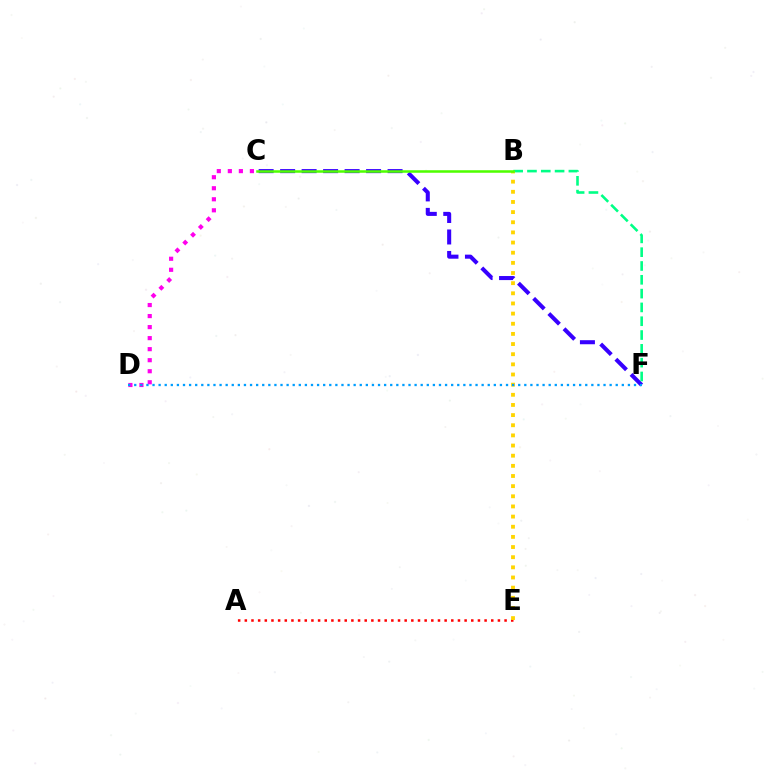{('C', 'F'): [{'color': '#3700ff', 'line_style': 'dashed', 'thickness': 2.92}], ('B', 'F'): [{'color': '#00ff86', 'line_style': 'dashed', 'thickness': 1.88}], ('A', 'E'): [{'color': '#ff0000', 'line_style': 'dotted', 'thickness': 1.81}], ('C', 'D'): [{'color': '#ff00ed', 'line_style': 'dotted', 'thickness': 3.0}], ('B', 'E'): [{'color': '#ffd500', 'line_style': 'dotted', 'thickness': 2.76}], ('D', 'F'): [{'color': '#009eff', 'line_style': 'dotted', 'thickness': 1.66}], ('B', 'C'): [{'color': '#4fff00', 'line_style': 'solid', 'thickness': 1.82}]}